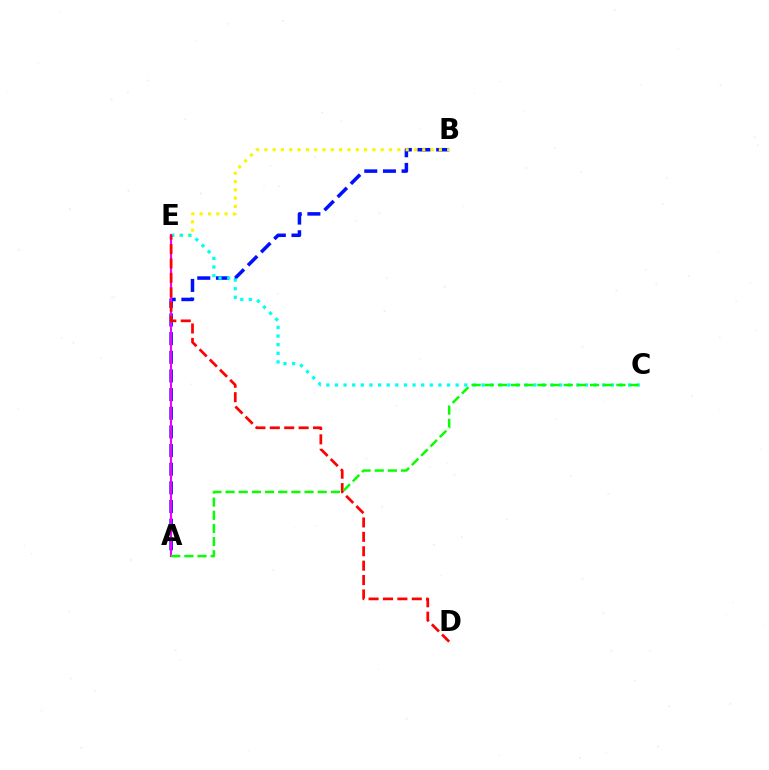{('A', 'B'): [{'color': '#0010ff', 'line_style': 'dashed', 'thickness': 2.53}], ('B', 'E'): [{'color': '#fcf500', 'line_style': 'dotted', 'thickness': 2.26}], ('C', 'E'): [{'color': '#00fff6', 'line_style': 'dotted', 'thickness': 2.34}], ('A', 'E'): [{'color': '#ee00ff', 'line_style': 'solid', 'thickness': 1.51}], ('D', 'E'): [{'color': '#ff0000', 'line_style': 'dashed', 'thickness': 1.96}], ('A', 'C'): [{'color': '#08ff00', 'line_style': 'dashed', 'thickness': 1.79}]}